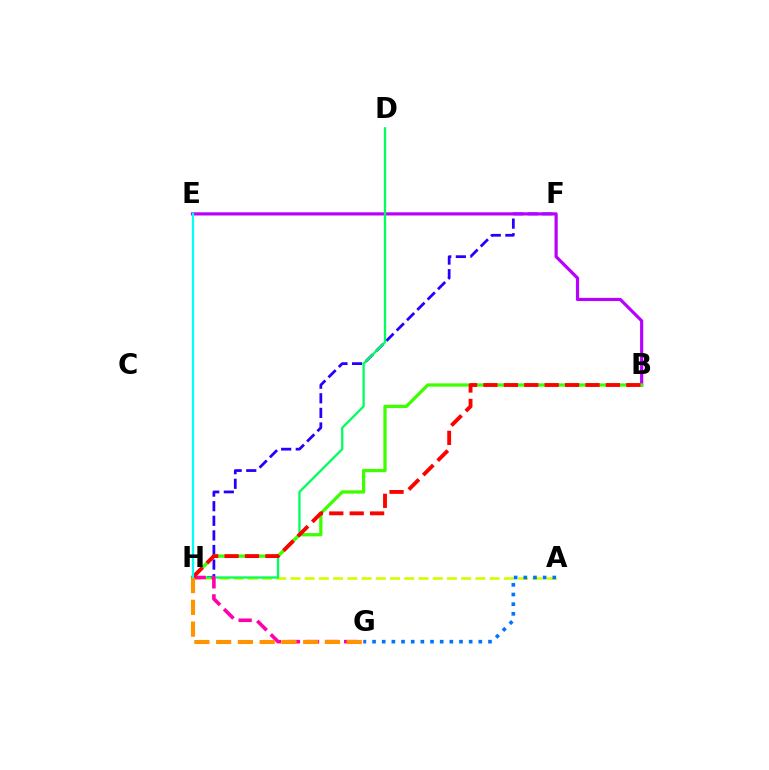{('F', 'H'): [{'color': '#2500ff', 'line_style': 'dashed', 'thickness': 1.98}], ('A', 'H'): [{'color': '#d1ff00', 'line_style': 'dashed', 'thickness': 1.93}], ('B', 'E'): [{'color': '#b900ff', 'line_style': 'solid', 'thickness': 2.29}], ('D', 'H'): [{'color': '#00ff5c', 'line_style': 'solid', 'thickness': 1.66}], ('A', 'G'): [{'color': '#0074ff', 'line_style': 'dotted', 'thickness': 2.62}], ('B', 'H'): [{'color': '#3dff00', 'line_style': 'solid', 'thickness': 2.36}, {'color': '#ff0000', 'line_style': 'dashed', 'thickness': 2.77}], ('G', 'H'): [{'color': '#ff00ac', 'line_style': 'dashed', 'thickness': 2.59}, {'color': '#ff9400', 'line_style': 'dashed', 'thickness': 2.96}], ('E', 'H'): [{'color': '#00fff6', 'line_style': 'solid', 'thickness': 1.62}]}